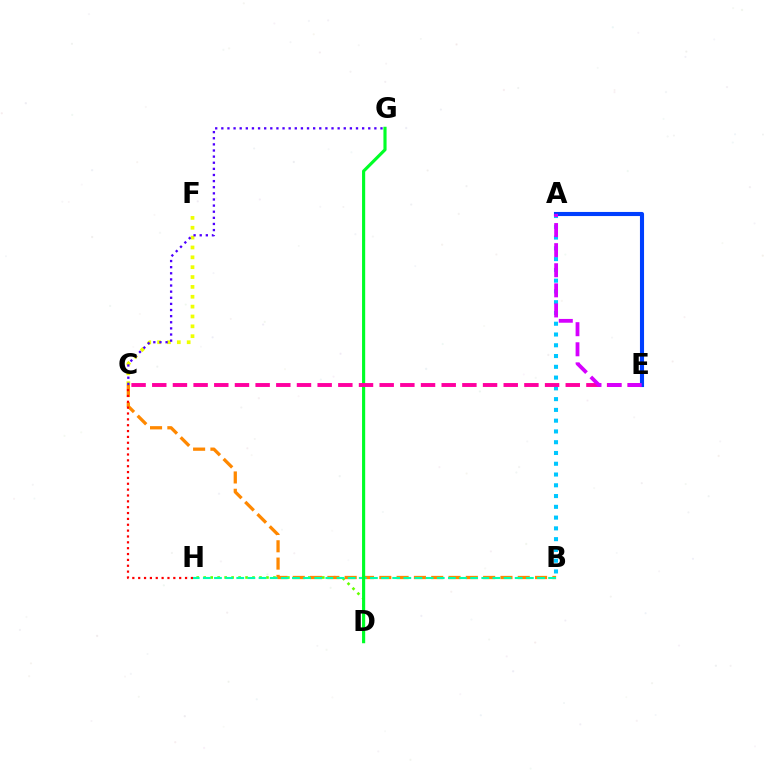{('D', 'H'): [{'color': '#66ff00', 'line_style': 'dotted', 'thickness': 1.89}], ('B', 'C'): [{'color': '#ff8800', 'line_style': 'dashed', 'thickness': 2.35}], ('B', 'H'): [{'color': '#00ffaf', 'line_style': 'dashed', 'thickness': 1.51}], ('A', 'B'): [{'color': '#00c7ff', 'line_style': 'dotted', 'thickness': 2.93}], ('D', 'G'): [{'color': '#00ff27', 'line_style': 'solid', 'thickness': 2.26}], ('C', 'E'): [{'color': '#ff00a0', 'line_style': 'dashed', 'thickness': 2.81}], ('C', 'F'): [{'color': '#eeff00', 'line_style': 'dotted', 'thickness': 2.68}], ('A', 'E'): [{'color': '#003fff', 'line_style': 'solid', 'thickness': 2.95}, {'color': '#d600ff', 'line_style': 'dashed', 'thickness': 2.73}], ('C', 'G'): [{'color': '#4f00ff', 'line_style': 'dotted', 'thickness': 1.66}], ('C', 'H'): [{'color': '#ff0000', 'line_style': 'dotted', 'thickness': 1.59}]}